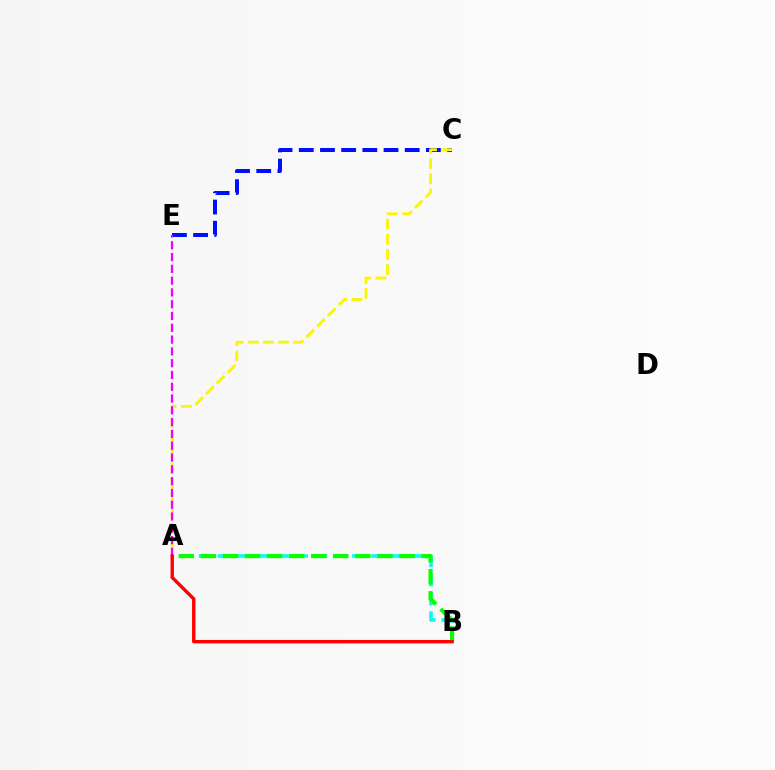{('C', 'E'): [{'color': '#0010ff', 'line_style': 'dashed', 'thickness': 2.88}], ('A', 'B'): [{'color': '#00fff6', 'line_style': 'dashed', 'thickness': 2.6}, {'color': '#08ff00', 'line_style': 'dashed', 'thickness': 3.0}, {'color': '#ff0000', 'line_style': 'solid', 'thickness': 2.44}], ('A', 'C'): [{'color': '#fcf500', 'line_style': 'dashed', 'thickness': 2.06}], ('A', 'E'): [{'color': '#ee00ff', 'line_style': 'dashed', 'thickness': 1.6}]}